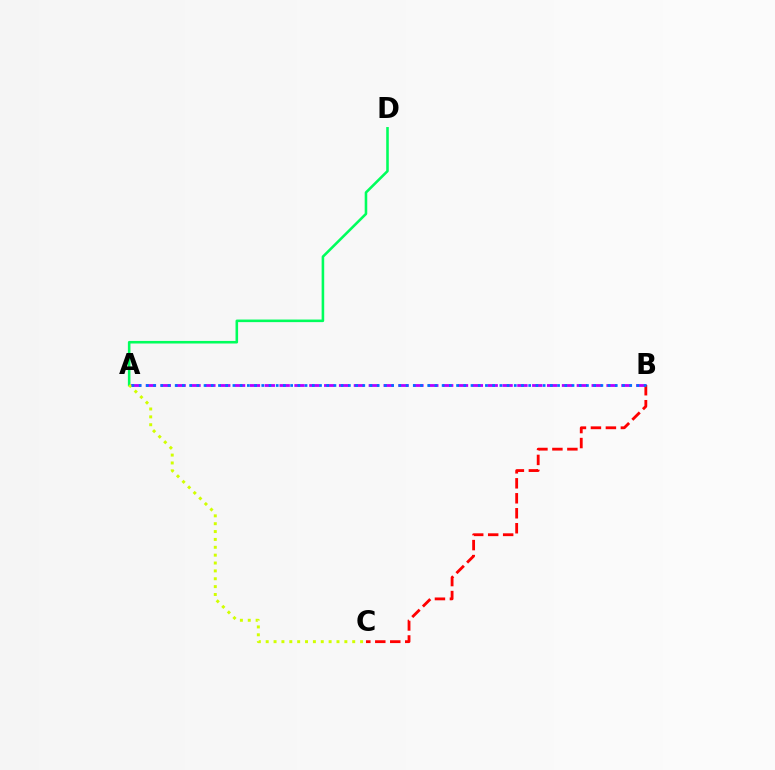{('A', 'B'): [{'color': '#b900ff', 'line_style': 'dashed', 'thickness': 2.02}, {'color': '#0074ff', 'line_style': 'dotted', 'thickness': 1.96}], ('B', 'C'): [{'color': '#ff0000', 'line_style': 'dashed', 'thickness': 2.03}], ('A', 'D'): [{'color': '#00ff5c', 'line_style': 'solid', 'thickness': 1.85}], ('A', 'C'): [{'color': '#d1ff00', 'line_style': 'dotted', 'thickness': 2.14}]}